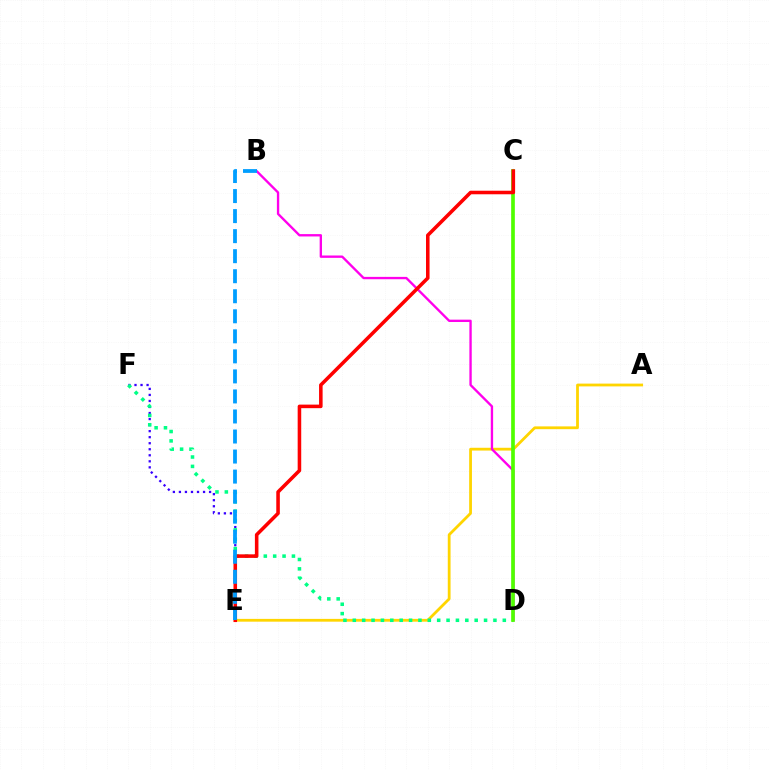{('A', 'E'): [{'color': '#ffd500', 'line_style': 'solid', 'thickness': 2.01}], ('E', 'F'): [{'color': '#3700ff', 'line_style': 'dotted', 'thickness': 1.64}], ('B', 'D'): [{'color': '#ff00ed', 'line_style': 'solid', 'thickness': 1.69}], ('D', 'F'): [{'color': '#00ff86', 'line_style': 'dotted', 'thickness': 2.55}], ('C', 'D'): [{'color': '#4fff00', 'line_style': 'solid', 'thickness': 2.65}], ('C', 'E'): [{'color': '#ff0000', 'line_style': 'solid', 'thickness': 2.56}], ('B', 'E'): [{'color': '#009eff', 'line_style': 'dashed', 'thickness': 2.72}]}